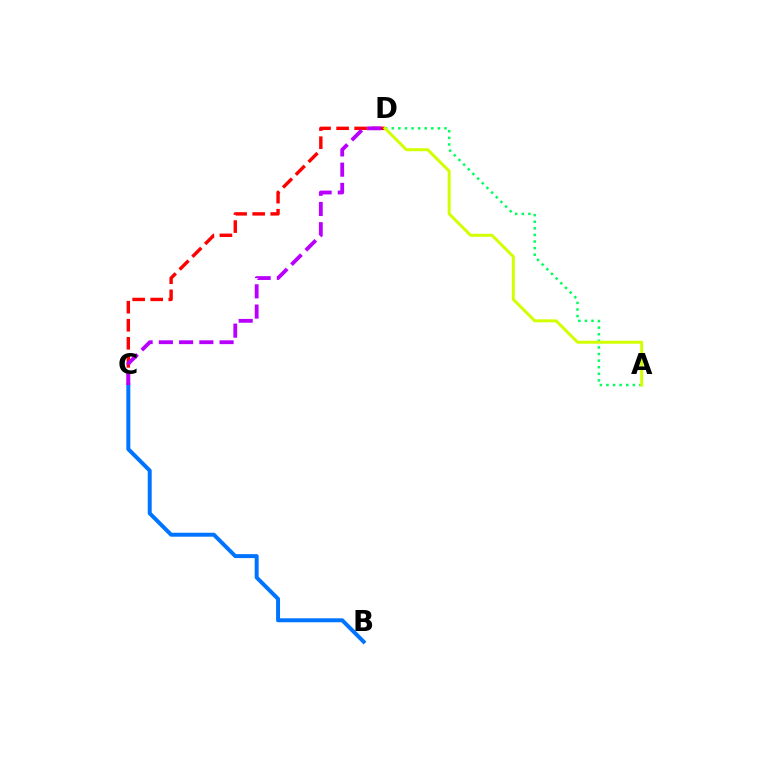{('A', 'D'): [{'color': '#00ff5c', 'line_style': 'dotted', 'thickness': 1.79}, {'color': '#d1ff00', 'line_style': 'solid', 'thickness': 2.14}], ('B', 'C'): [{'color': '#0074ff', 'line_style': 'solid', 'thickness': 2.85}], ('C', 'D'): [{'color': '#ff0000', 'line_style': 'dashed', 'thickness': 2.45}, {'color': '#b900ff', 'line_style': 'dashed', 'thickness': 2.75}]}